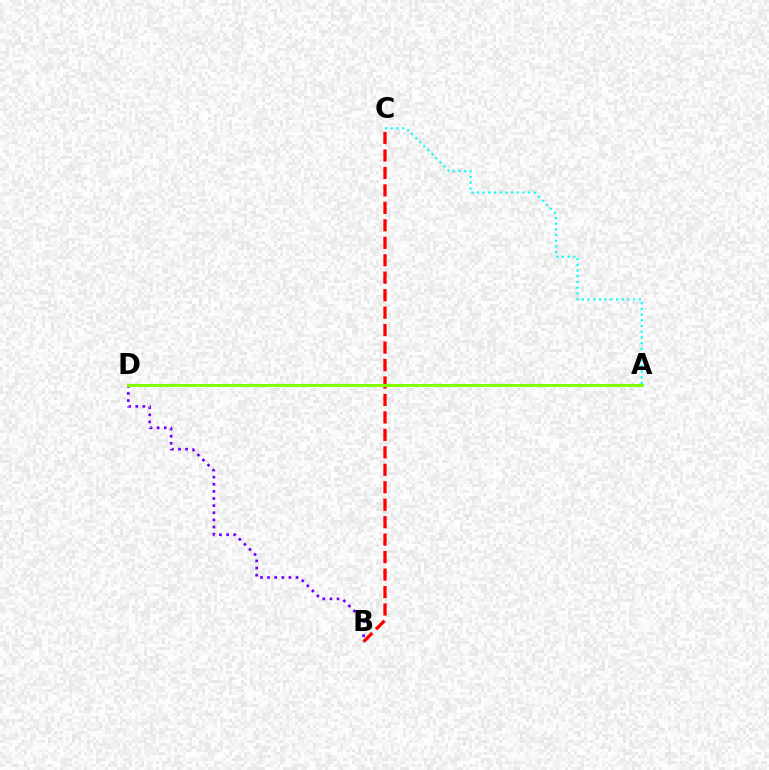{('B', 'C'): [{'color': '#ff0000', 'line_style': 'dashed', 'thickness': 2.37}], ('B', 'D'): [{'color': '#7200ff', 'line_style': 'dotted', 'thickness': 1.94}], ('A', 'C'): [{'color': '#00fff6', 'line_style': 'dotted', 'thickness': 1.55}], ('A', 'D'): [{'color': '#84ff00', 'line_style': 'solid', 'thickness': 2.18}]}